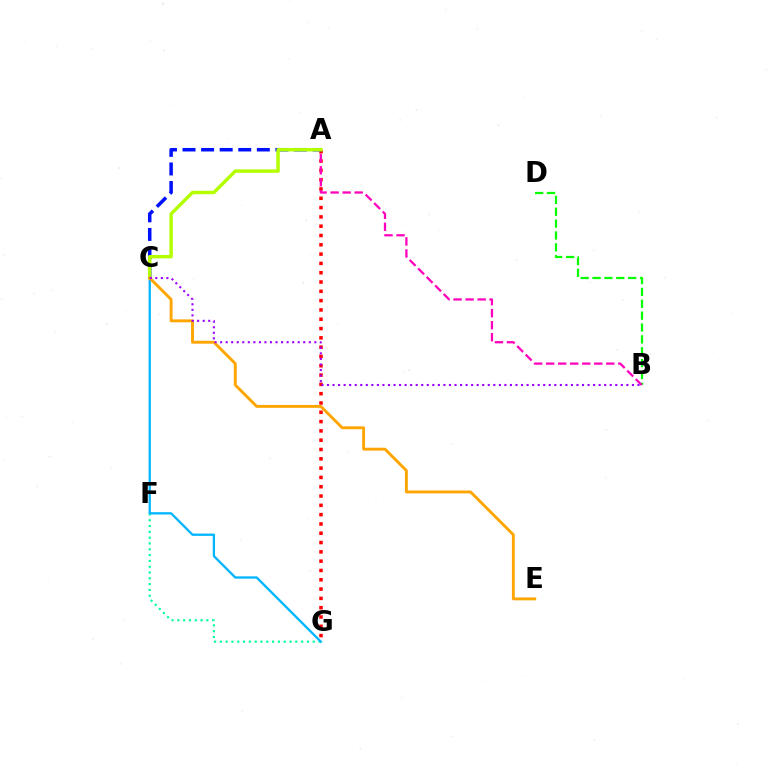{('A', 'G'): [{'color': '#ff0000', 'line_style': 'dotted', 'thickness': 2.53}], ('A', 'C'): [{'color': '#0010ff', 'line_style': 'dashed', 'thickness': 2.52}, {'color': '#b3ff00', 'line_style': 'solid', 'thickness': 2.47}], ('F', 'G'): [{'color': '#00ff9d', 'line_style': 'dotted', 'thickness': 1.58}], ('B', 'D'): [{'color': '#08ff00', 'line_style': 'dashed', 'thickness': 1.61}], ('C', 'G'): [{'color': '#00b5ff', 'line_style': 'solid', 'thickness': 1.65}], ('A', 'B'): [{'color': '#ff00bd', 'line_style': 'dashed', 'thickness': 1.63}], ('C', 'E'): [{'color': '#ffa500', 'line_style': 'solid', 'thickness': 2.08}], ('B', 'C'): [{'color': '#9b00ff', 'line_style': 'dotted', 'thickness': 1.51}]}